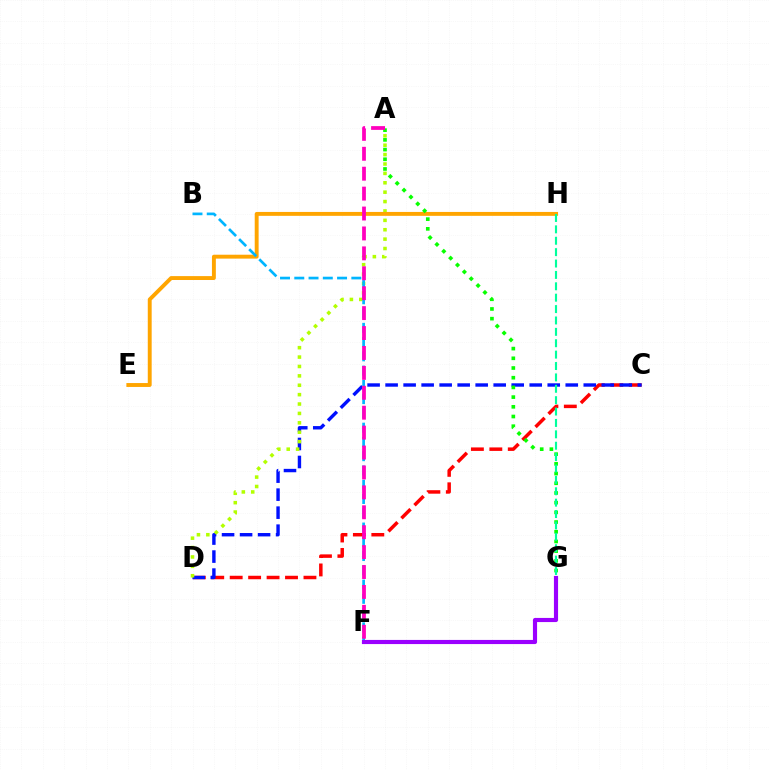{('C', 'D'): [{'color': '#ff0000', 'line_style': 'dashed', 'thickness': 2.51}, {'color': '#0010ff', 'line_style': 'dashed', 'thickness': 2.45}], ('A', 'D'): [{'color': '#b3ff00', 'line_style': 'dotted', 'thickness': 2.55}], ('E', 'H'): [{'color': '#ffa500', 'line_style': 'solid', 'thickness': 2.81}], ('B', 'F'): [{'color': '#00b5ff', 'line_style': 'dashed', 'thickness': 1.94}], ('A', 'G'): [{'color': '#08ff00', 'line_style': 'dotted', 'thickness': 2.64}], ('A', 'F'): [{'color': '#ff00bd', 'line_style': 'dashed', 'thickness': 2.71}], ('G', 'H'): [{'color': '#00ff9d', 'line_style': 'dashed', 'thickness': 1.55}], ('F', 'G'): [{'color': '#9b00ff', 'line_style': 'solid', 'thickness': 2.98}]}